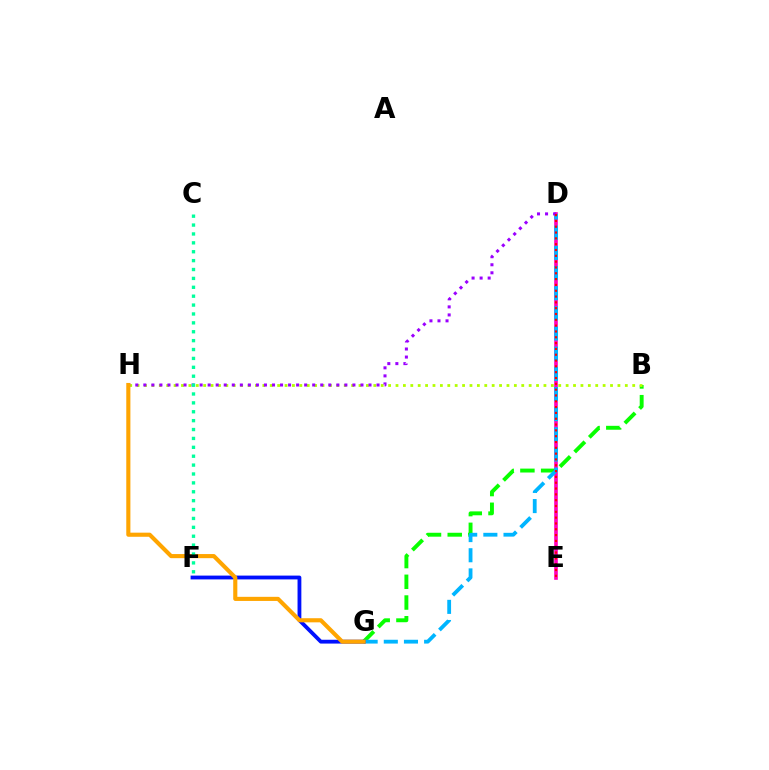{('B', 'G'): [{'color': '#08ff00', 'line_style': 'dashed', 'thickness': 2.81}], ('D', 'E'): [{'color': '#ff00bd', 'line_style': 'solid', 'thickness': 2.61}, {'color': '#ff0000', 'line_style': 'dotted', 'thickness': 1.58}], ('D', 'G'): [{'color': '#00b5ff', 'line_style': 'dashed', 'thickness': 2.74}], ('B', 'H'): [{'color': '#b3ff00', 'line_style': 'dotted', 'thickness': 2.01}], ('F', 'G'): [{'color': '#0010ff', 'line_style': 'solid', 'thickness': 2.75}], ('D', 'H'): [{'color': '#9b00ff', 'line_style': 'dotted', 'thickness': 2.18}], ('G', 'H'): [{'color': '#ffa500', 'line_style': 'solid', 'thickness': 2.96}], ('C', 'F'): [{'color': '#00ff9d', 'line_style': 'dotted', 'thickness': 2.42}]}